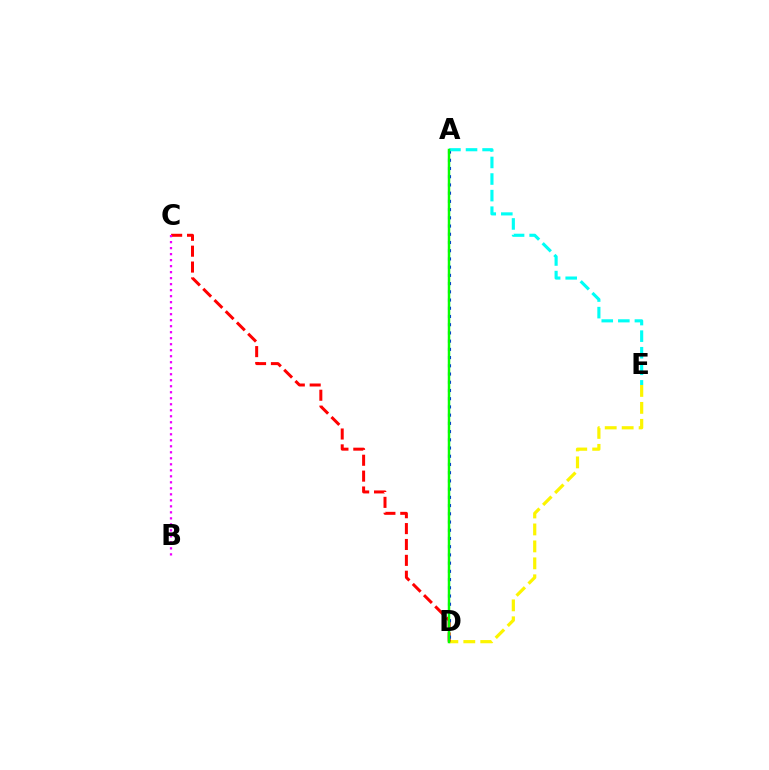{('D', 'E'): [{'color': '#fcf500', 'line_style': 'dashed', 'thickness': 2.3}], ('C', 'D'): [{'color': '#ff0000', 'line_style': 'dashed', 'thickness': 2.16}], ('A', 'D'): [{'color': '#0010ff', 'line_style': 'dotted', 'thickness': 2.23}, {'color': '#08ff00', 'line_style': 'solid', 'thickness': 1.79}], ('B', 'C'): [{'color': '#ee00ff', 'line_style': 'dotted', 'thickness': 1.63}], ('A', 'E'): [{'color': '#00fff6', 'line_style': 'dashed', 'thickness': 2.25}]}